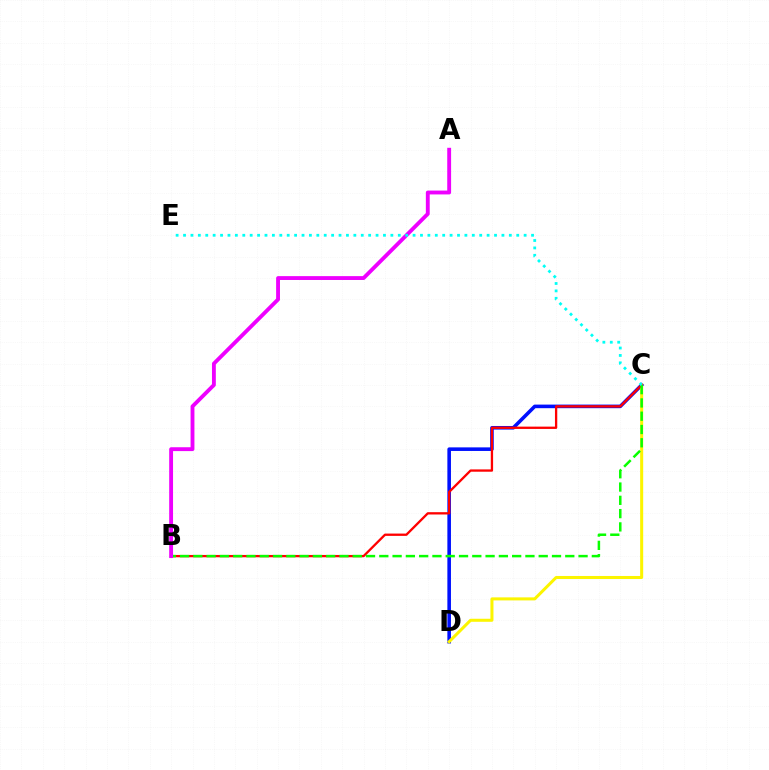{('C', 'D'): [{'color': '#0010ff', 'line_style': 'solid', 'thickness': 2.58}, {'color': '#fcf500', 'line_style': 'solid', 'thickness': 2.18}], ('B', 'C'): [{'color': '#ff0000', 'line_style': 'solid', 'thickness': 1.66}, {'color': '#08ff00', 'line_style': 'dashed', 'thickness': 1.8}], ('A', 'B'): [{'color': '#ee00ff', 'line_style': 'solid', 'thickness': 2.78}], ('C', 'E'): [{'color': '#00fff6', 'line_style': 'dotted', 'thickness': 2.01}]}